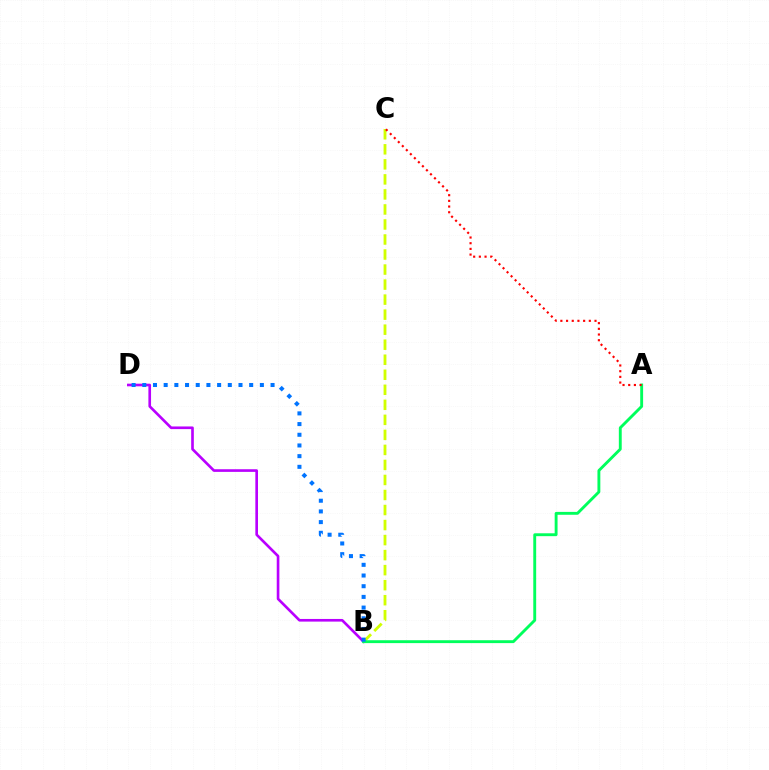{('B', 'D'): [{'color': '#b900ff', 'line_style': 'solid', 'thickness': 1.91}, {'color': '#0074ff', 'line_style': 'dotted', 'thickness': 2.9}], ('B', 'C'): [{'color': '#d1ff00', 'line_style': 'dashed', 'thickness': 2.04}], ('A', 'B'): [{'color': '#00ff5c', 'line_style': 'solid', 'thickness': 2.07}], ('A', 'C'): [{'color': '#ff0000', 'line_style': 'dotted', 'thickness': 1.55}]}